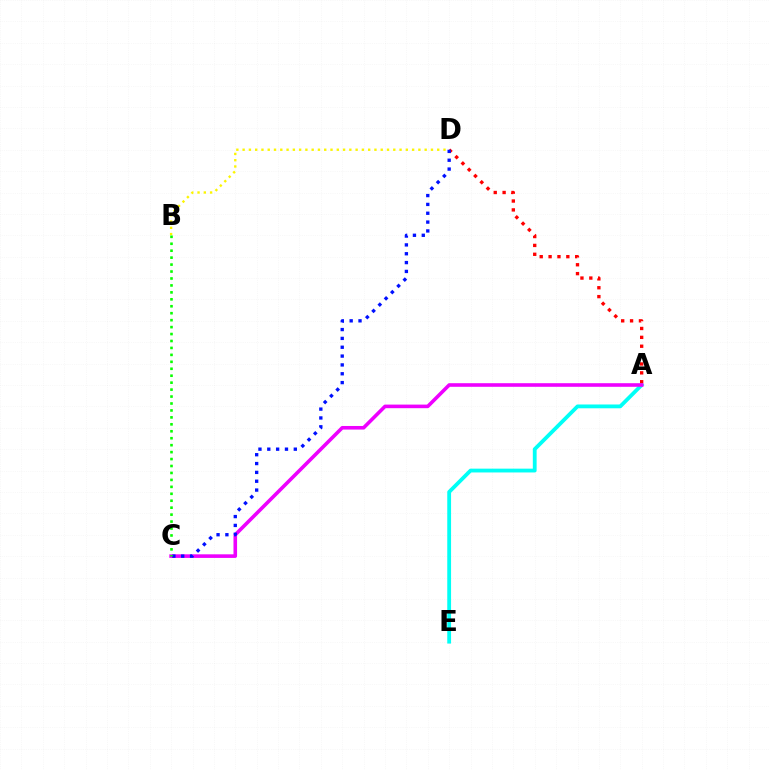{('A', 'E'): [{'color': '#00fff6', 'line_style': 'solid', 'thickness': 2.74}], ('A', 'D'): [{'color': '#ff0000', 'line_style': 'dotted', 'thickness': 2.41}], ('A', 'C'): [{'color': '#ee00ff', 'line_style': 'solid', 'thickness': 2.59}], ('C', 'D'): [{'color': '#0010ff', 'line_style': 'dotted', 'thickness': 2.4}], ('B', 'D'): [{'color': '#fcf500', 'line_style': 'dotted', 'thickness': 1.71}], ('B', 'C'): [{'color': '#08ff00', 'line_style': 'dotted', 'thickness': 1.89}]}